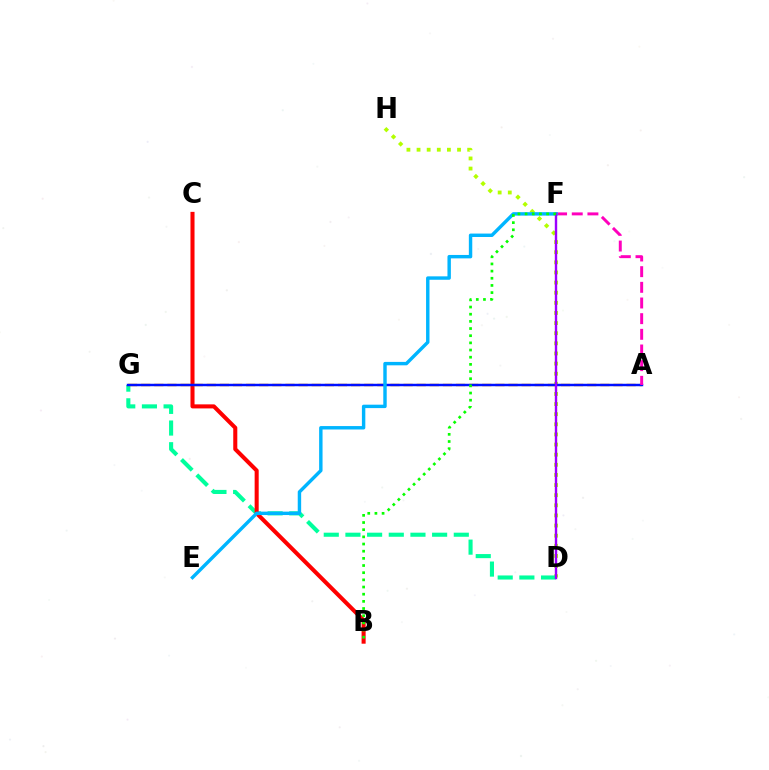{('D', 'H'): [{'color': '#b3ff00', 'line_style': 'dotted', 'thickness': 2.75}], ('D', 'G'): [{'color': '#00ff9d', 'line_style': 'dashed', 'thickness': 2.94}], ('B', 'C'): [{'color': '#ff0000', 'line_style': 'solid', 'thickness': 2.92}], ('A', 'G'): [{'color': '#ffa500', 'line_style': 'dashed', 'thickness': 1.78}, {'color': '#0010ff', 'line_style': 'solid', 'thickness': 1.77}], ('A', 'F'): [{'color': '#ff00bd', 'line_style': 'dashed', 'thickness': 2.13}], ('E', 'F'): [{'color': '#00b5ff', 'line_style': 'solid', 'thickness': 2.46}], ('D', 'F'): [{'color': '#9b00ff', 'line_style': 'solid', 'thickness': 1.73}], ('B', 'F'): [{'color': '#08ff00', 'line_style': 'dotted', 'thickness': 1.95}]}